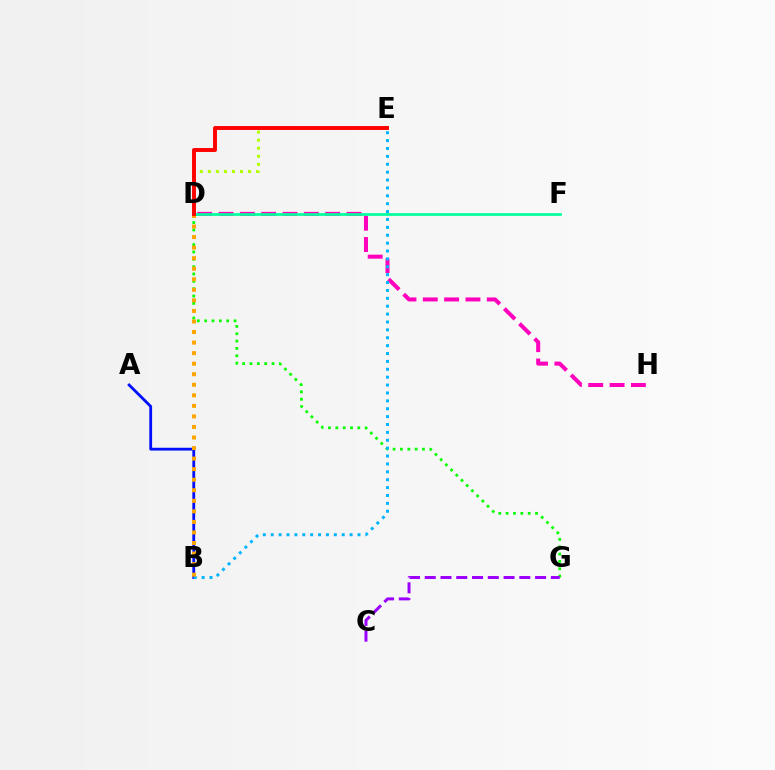{('A', 'B'): [{'color': '#0010ff', 'line_style': 'solid', 'thickness': 2.02}], ('D', 'H'): [{'color': '#ff00bd', 'line_style': 'dashed', 'thickness': 2.9}], ('D', 'E'): [{'color': '#b3ff00', 'line_style': 'dotted', 'thickness': 2.19}, {'color': '#ff0000', 'line_style': 'solid', 'thickness': 2.83}], ('D', 'G'): [{'color': '#08ff00', 'line_style': 'dotted', 'thickness': 2.0}], ('B', 'E'): [{'color': '#00b5ff', 'line_style': 'dotted', 'thickness': 2.14}], ('D', 'F'): [{'color': '#00ff9d', 'line_style': 'solid', 'thickness': 1.94}], ('C', 'G'): [{'color': '#9b00ff', 'line_style': 'dashed', 'thickness': 2.14}], ('B', 'D'): [{'color': '#ffa500', 'line_style': 'dotted', 'thickness': 2.87}]}